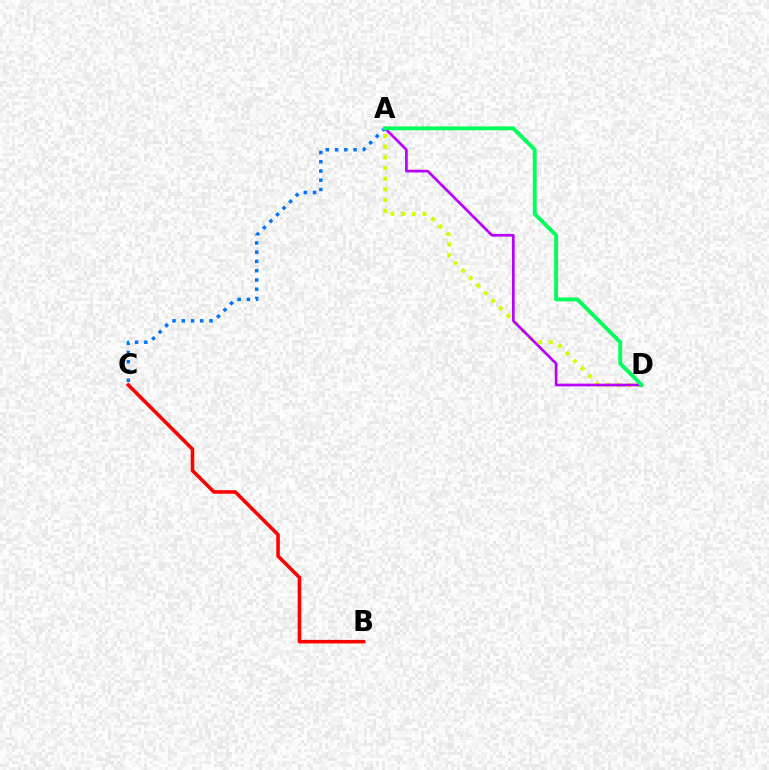{('B', 'C'): [{'color': '#ff0000', 'line_style': 'solid', 'thickness': 2.56}], ('A', 'C'): [{'color': '#0074ff', 'line_style': 'dotted', 'thickness': 2.51}], ('A', 'D'): [{'color': '#d1ff00', 'line_style': 'dotted', 'thickness': 2.9}, {'color': '#b900ff', 'line_style': 'solid', 'thickness': 1.94}, {'color': '#00ff5c', 'line_style': 'solid', 'thickness': 2.78}]}